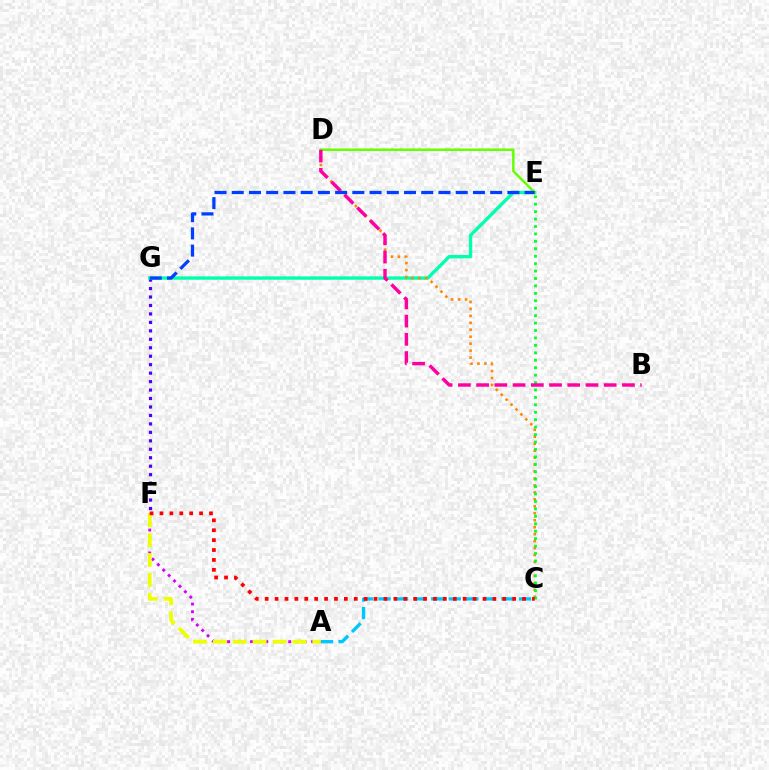{('F', 'G'): [{'color': '#4f00ff', 'line_style': 'dotted', 'thickness': 2.3}], ('E', 'G'): [{'color': '#00ffaf', 'line_style': 'solid', 'thickness': 2.41}, {'color': '#003fff', 'line_style': 'dashed', 'thickness': 2.34}], ('A', 'C'): [{'color': '#00c7ff', 'line_style': 'dashed', 'thickness': 2.39}], ('C', 'D'): [{'color': '#ff8800', 'line_style': 'dotted', 'thickness': 1.89}], ('C', 'E'): [{'color': '#00ff27', 'line_style': 'dotted', 'thickness': 2.02}], ('D', 'E'): [{'color': '#66ff00', 'line_style': 'solid', 'thickness': 1.79}], ('A', 'F'): [{'color': '#d600ff', 'line_style': 'dotted', 'thickness': 2.08}, {'color': '#eeff00', 'line_style': 'dashed', 'thickness': 2.7}], ('C', 'F'): [{'color': '#ff0000', 'line_style': 'dotted', 'thickness': 2.69}], ('B', 'D'): [{'color': '#ff00a0', 'line_style': 'dashed', 'thickness': 2.48}]}